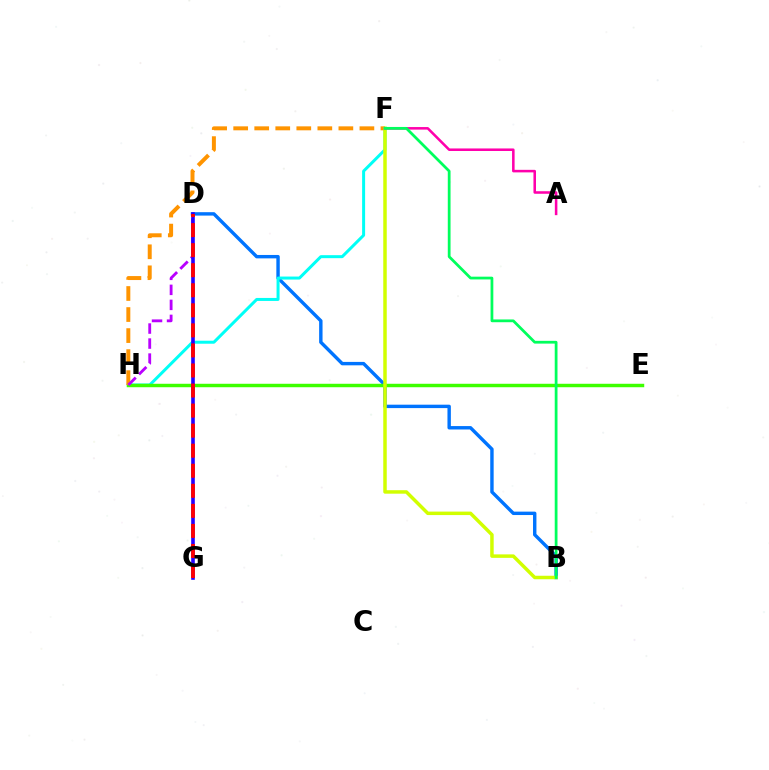{('B', 'D'): [{'color': '#0074ff', 'line_style': 'solid', 'thickness': 2.46}], ('F', 'H'): [{'color': '#00fff6', 'line_style': 'solid', 'thickness': 2.16}, {'color': '#ff9400', 'line_style': 'dashed', 'thickness': 2.86}], ('E', 'H'): [{'color': '#3dff00', 'line_style': 'solid', 'thickness': 2.49}], ('D', 'H'): [{'color': '#b900ff', 'line_style': 'dashed', 'thickness': 2.04}], ('B', 'F'): [{'color': '#d1ff00', 'line_style': 'solid', 'thickness': 2.51}, {'color': '#00ff5c', 'line_style': 'solid', 'thickness': 1.99}], ('D', 'G'): [{'color': '#2500ff', 'line_style': 'solid', 'thickness': 2.6}, {'color': '#ff0000', 'line_style': 'dashed', 'thickness': 2.72}], ('A', 'F'): [{'color': '#ff00ac', 'line_style': 'solid', 'thickness': 1.83}]}